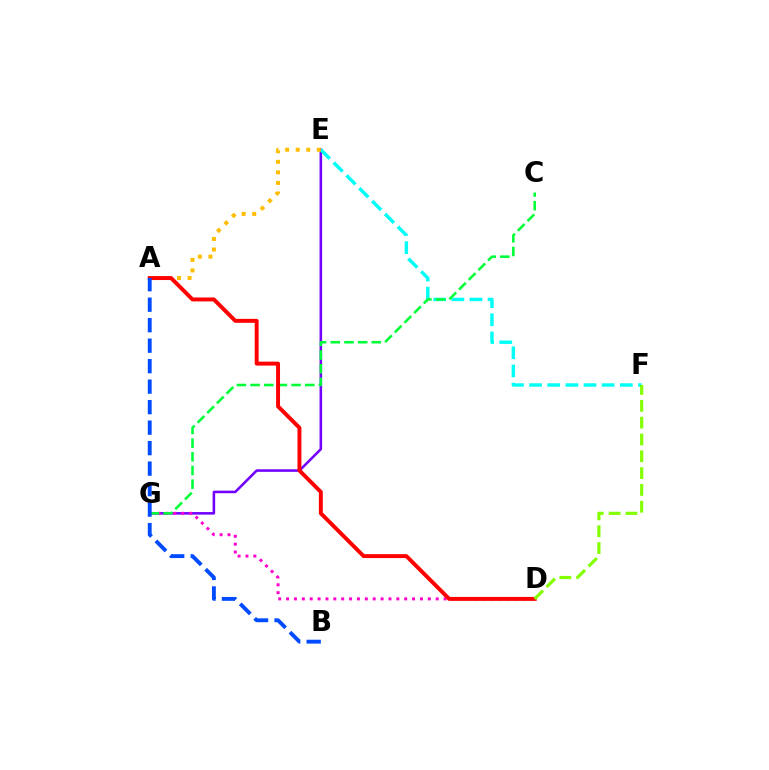{('E', 'G'): [{'color': '#7200ff', 'line_style': 'solid', 'thickness': 1.84}], ('E', 'F'): [{'color': '#00fff6', 'line_style': 'dashed', 'thickness': 2.46}], ('A', 'E'): [{'color': '#ffbd00', 'line_style': 'dotted', 'thickness': 2.87}], ('D', 'G'): [{'color': '#ff00cf', 'line_style': 'dotted', 'thickness': 2.14}], ('C', 'G'): [{'color': '#00ff39', 'line_style': 'dashed', 'thickness': 1.86}], ('A', 'D'): [{'color': '#ff0000', 'line_style': 'solid', 'thickness': 2.83}], ('D', 'F'): [{'color': '#84ff00', 'line_style': 'dashed', 'thickness': 2.28}], ('A', 'B'): [{'color': '#004bff', 'line_style': 'dashed', 'thickness': 2.78}]}